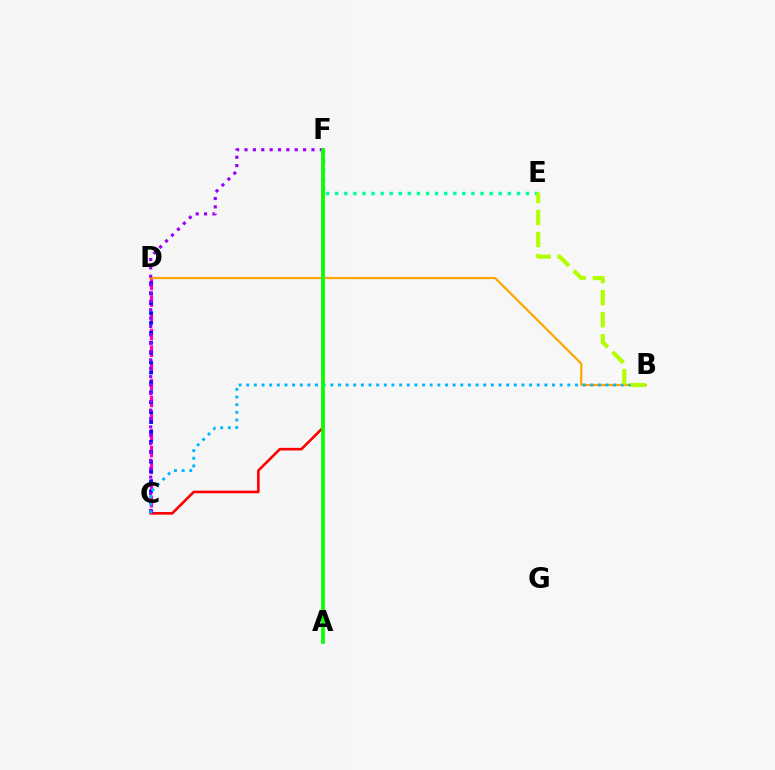{('C', 'F'): [{'color': '#ff0000', 'line_style': 'solid', 'thickness': 1.89}, {'color': '#9b00ff', 'line_style': 'dotted', 'thickness': 2.27}], ('C', 'D'): [{'color': '#ff00bd', 'line_style': 'dashed', 'thickness': 2.27}, {'color': '#0010ff', 'line_style': 'dotted', 'thickness': 2.69}], ('B', 'D'): [{'color': '#ffa500', 'line_style': 'solid', 'thickness': 1.59}], ('E', 'F'): [{'color': '#00ff9d', 'line_style': 'dotted', 'thickness': 2.47}], ('B', 'C'): [{'color': '#00b5ff', 'line_style': 'dotted', 'thickness': 2.08}], ('A', 'F'): [{'color': '#08ff00', 'line_style': 'solid', 'thickness': 2.66}], ('B', 'E'): [{'color': '#b3ff00', 'line_style': 'dashed', 'thickness': 2.99}]}